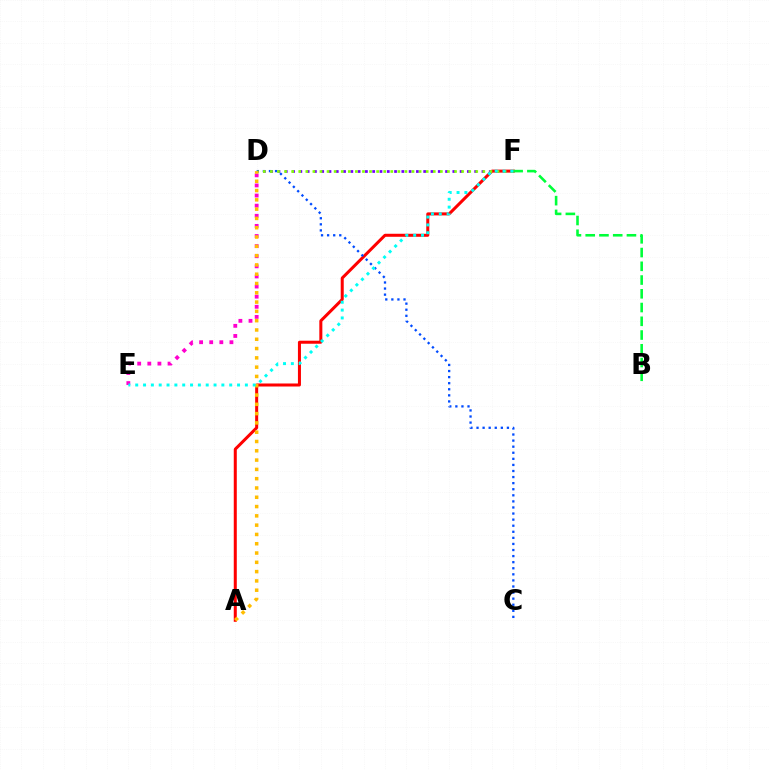{('D', 'E'): [{'color': '#ff00cf', 'line_style': 'dotted', 'thickness': 2.75}], ('A', 'F'): [{'color': '#ff0000', 'line_style': 'solid', 'thickness': 2.18}], ('D', 'F'): [{'color': '#7200ff', 'line_style': 'dotted', 'thickness': 1.98}, {'color': '#84ff00', 'line_style': 'dotted', 'thickness': 1.92}], ('C', 'D'): [{'color': '#004bff', 'line_style': 'dotted', 'thickness': 1.65}], ('B', 'F'): [{'color': '#00ff39', 'line_style': 'dashed', 'thickness': 1.87}], ('A', 'D'): [{'color': '#ffbd00', 'line_style': 'dotted', 'thickness': 2.53}], ('E', 'F'): [{'color': '#00fff6', 'line_style': 'dotted', 'thickness': 2.13}]}